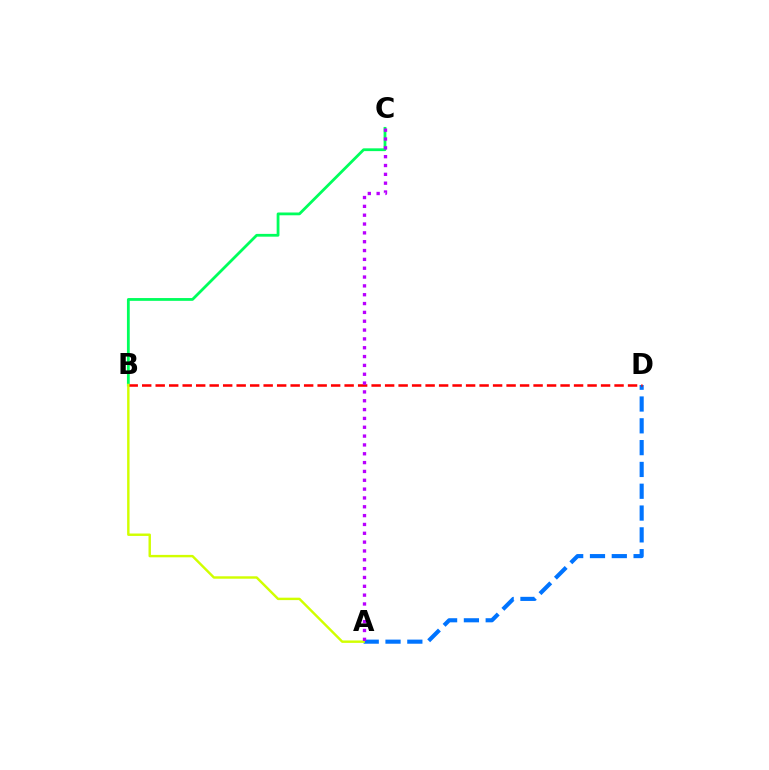{('B', 'C'): [{'color': '#00ff5c', 'line_style': 'solid', 'thickness': 2.01}], ('A', 'D'): [{'color': '#0074ff', 'line_style': 'dashed', 'thickness': 2.96}], ('B', 'D'): [{'color': '#ff0000', 'line_style': 'dashed', 'thickness': 1.83}], ('A', 'B'): [{'color': '#d1ff00', 'line_style': 'solid', 'thickness': 1.75}], ('A', 'C'): [{'color': '#b900ff', 'line_style': 'dotted', 'thickness': 2.4}]}